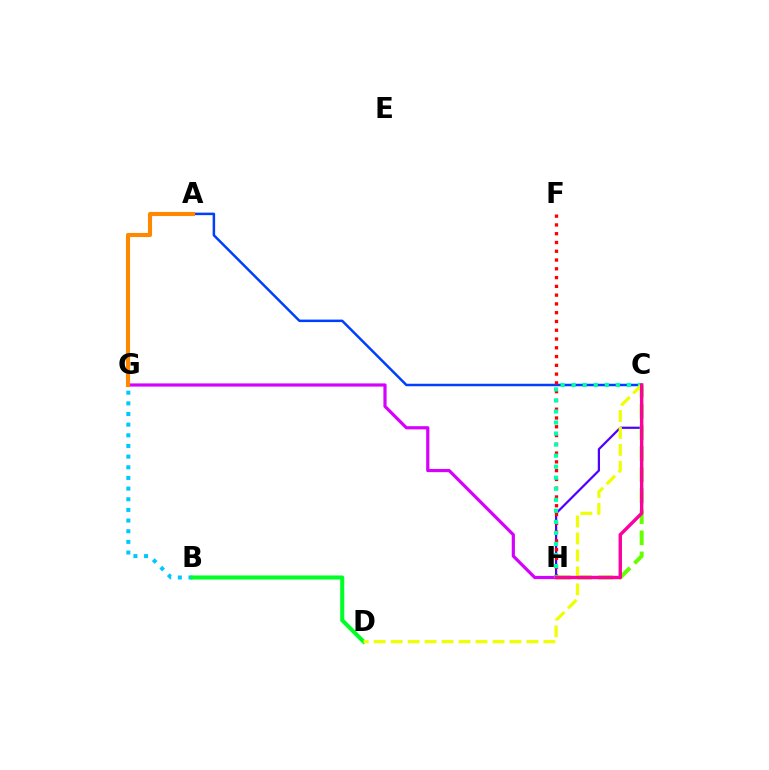{('A', 'C'): [{'color': '#003fff', 'line_style': 'solid', 'thickness': 1.8}], ('B', 'G'): [{'color': '#00c7ff', 'line_style': 'dotted', 'thickness': 2.9}], ('C', 'H'): [{'color': '#4f00ff', 'line_style': 'solid', 'thickness': 1.6}, {'color': '#66ff00', 'line_style': 'dashed', 'thickness': 2.86}, {'color': '#00ffaf', 'line_style': 'dotted', 'thickness': 3.0}, {'color': '#ff00a0', 'line_style': 'solid', 'thickness': 2.45}], ('F', 'H'): [{'color': '#ff0000', 'line_style': 'dotted', 'thickness': 2.38}], ('B', 'D'): [{'color': '#00ff27', 'line_style': 'solid', 'thickness': 2.93}], ('G', 'H'): [{'color': '#d600ff', 'line_style': 'solid', 'thickness': 2.29}], ('C', 'D'): [{'color': '#eeff00', 'line_style': 'dashed', 'thickness': 2.31}], ('A', 'G'): [{'color': '#ff8800', 'line_style': 'solid', 'thickness': 2.95}]}